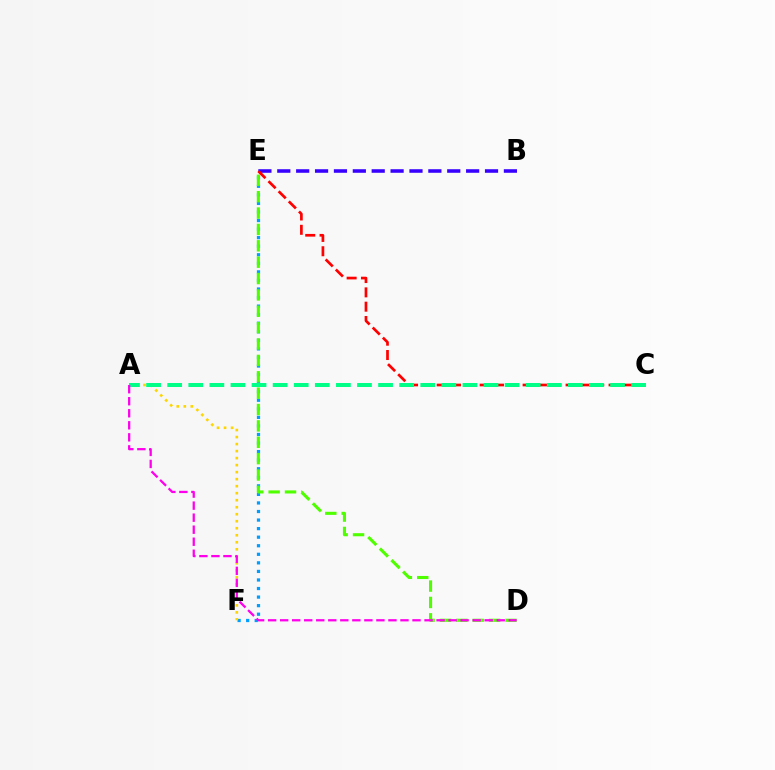{('E', 'F'): [{'color': '#009eff', 'line_style': 'dotted', 'thickness': 2.33}], ('A', 'F'): [{'color': '#ffd500', 'line_style': 'dotted', 'thickness': 1.91}], ('B', 'E'): [{'color': '#3700ff', 'line_style': 'dashed', 'thickness': 2.57}], ('D', 'E'): [{'color': '#4fff00', 'line_style': 'dashed', 'thickness': 2.22}], ('C', 'E'): [{'color': '#ff0000', 'line_style': 'dashed', 'thickness': 1.95}], ('A', 'C'): [{'color': '#00ff86', 'line_style': 'dashed', 'thickness': 2.86}], ('A', 'D'): [{'color': '#ff00ed', 'line_style': 'dashed', 'thickness': 1.63}]}